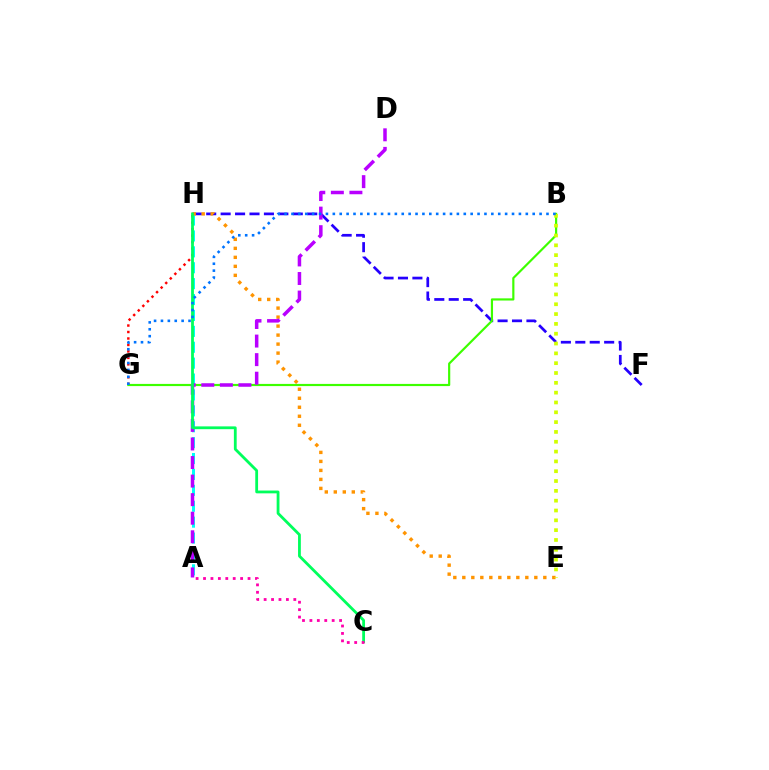{('F', 'H'): [{'color': '#2500ff', 'line_style': 'dashed', 'thickness': 1.96}], ('G', 'H'): [{'color': '#ff0000', 'line_style': 'dotted', 'thickness': 1.76}], ('B', 'G'): [{'color': '#3dff00', 'line_style': 'solid', 'thickness': 1.57}, {'color': '#0074ff', 'line_style': 'dotted', 'thickness': 1.87}], ('A', 'H'): [{'color': '#00fff6', 'line_style': 'dashed', 'thickness': 2.16}], ('E', 'H'): [{'color': '#ff9400', 'line_style': 'dotted', 'thickness': 2.45}], ('B', 'E'): [{'color': '#d1ff00', 'line_style': 'dotted', 'thickness': 2.67}], ('A', 'D'): [{'color': '#b900ff', 'line_style': 'dashed', 'thickness': 2.52}], ('C', 'H'): [{'color': '#00ff5c', 'line_style': 'solid', 'thickness': 2.02}], ('A', 'C'): [{'color': '#ff00ac', 'line_style': 'dotted', 'thickness': 2.02}]}